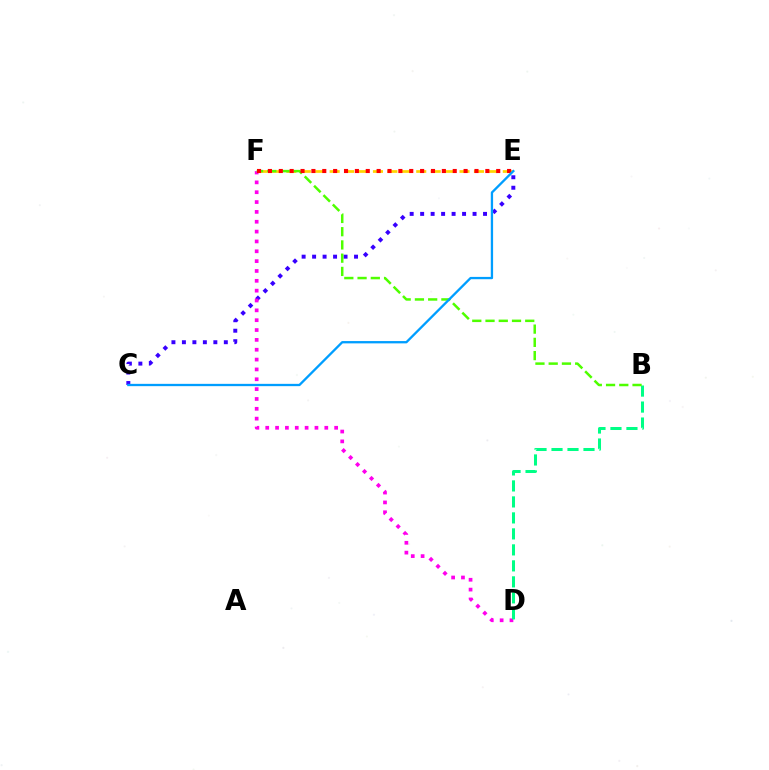{('C', 'E'): [{'color': '#3700ff', 'line_style': 'dotted', 'thickness': 2.85}, {'color': '#009eff', 'line_style': 'solid', 'thickness': 1.66}], ('D', 'F'): [{'color': '#ff00ed', 'line_style': 'dotted', 'thickness': 2.67}], ('B', 'D'): [{'color': '#00ff86', 'line_style': 'dashed', 'thickness': 2.17}], ('E', 'F'): [{'color': '#ffd500', 'line_style': 'dashed', 'thickness': 1.96}, {'color': '#ff0000', 'line_style': 'dotted', 'thickness': 2.95}], ('B', 'F'): [{'color': '#4fff00', 'line_style': 'dashed', 'thickness': 1.8}]}